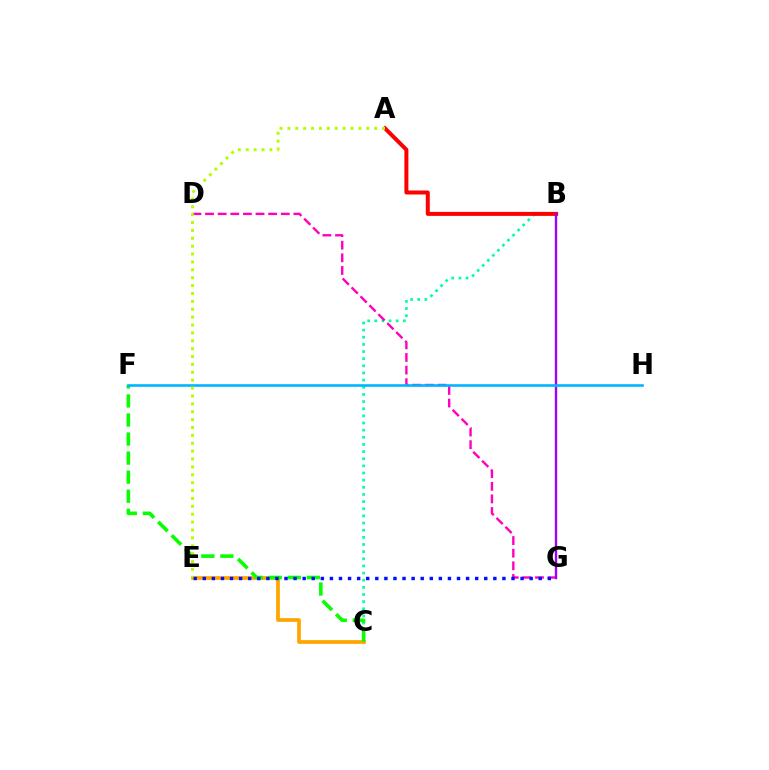{('B', 'C'): [{'color': '#00ff9d', 'line_style': 'dotted', 'thickness': 1.94}], ('D', 'G'): [{'color': '#ff00bd', 'line_style': 'dashed', 'thickness': 1.71}], ('C', 'E'): [{'color': '#ffa500', 'line_style': 'solid', 'thickness': 2.67}], ('A', 'B'): [{'color': '#ff0000', 'line_style': 'solid', 'thickness': 2.88}], ('B', 'G'): [{'color': '#9b00ff', 'line_style': 'solid', 'thickness': 1.71}], ('C', 'F'): [{'color': '#08ff00', 'line_style': 'dashed', 'thickness': 2.59}], ('F', 'H'): [{'color': '#00b5ff', 'line_style': 'solid', 'thickness': 1.88}], ('A', 'E'): [{'color': '#b3ff00', 'line_style': 'dotted', 'thickness': 2.14}], ('E', 'G'): [{'color': '#0010ff', 'line_style': 'dotted', 'thickness': 2.47}]}